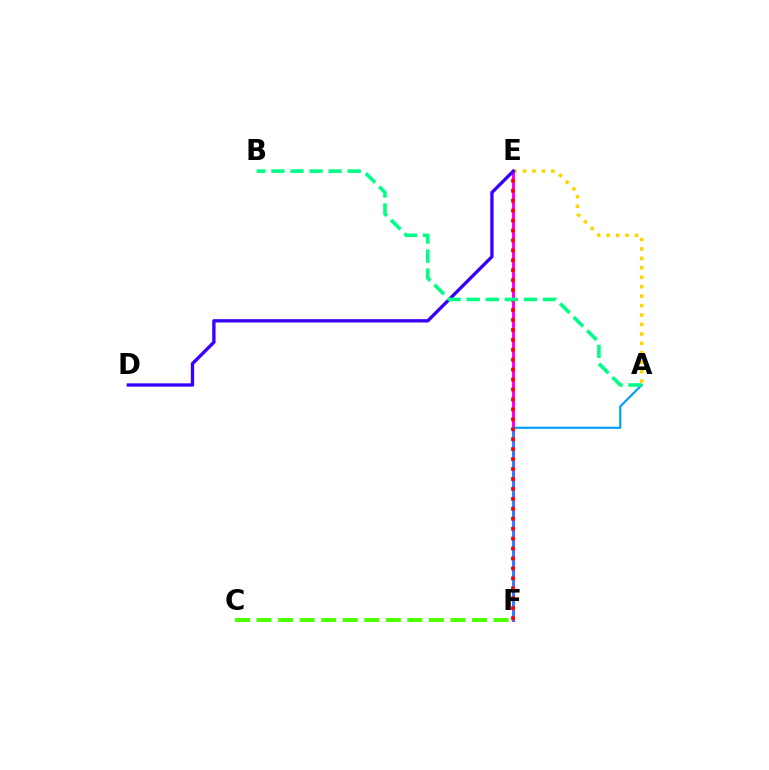{('E', 'F'): [{'color': '#ff00ed', 'line_style': 'solid', 'thickness': 2.18}, {'color': '#ff0000', 'line_style': 'dotted', 'thickness': 2.7}], ('A', 'F'): [{'color': '#009eff', 'line_style': 'solid', 'thickness': 1.55}], ('C', 'F'): [{'color': '#4fff00', 'line_style': 'dashed', 'thickness': 2.93}], ('A', 'E'): [{'color': '#ffd500', 'line_style': 'dotted', 'thickness': 2.56}], ('D', 'E'): [{'color': '#3700ff', 'line_style': 'solid', 'thickness': 2.4}], ('A', 'B'): [{'color': '#00ff86', 'line_style': 'dashed', 'thickness': 2.59}]}